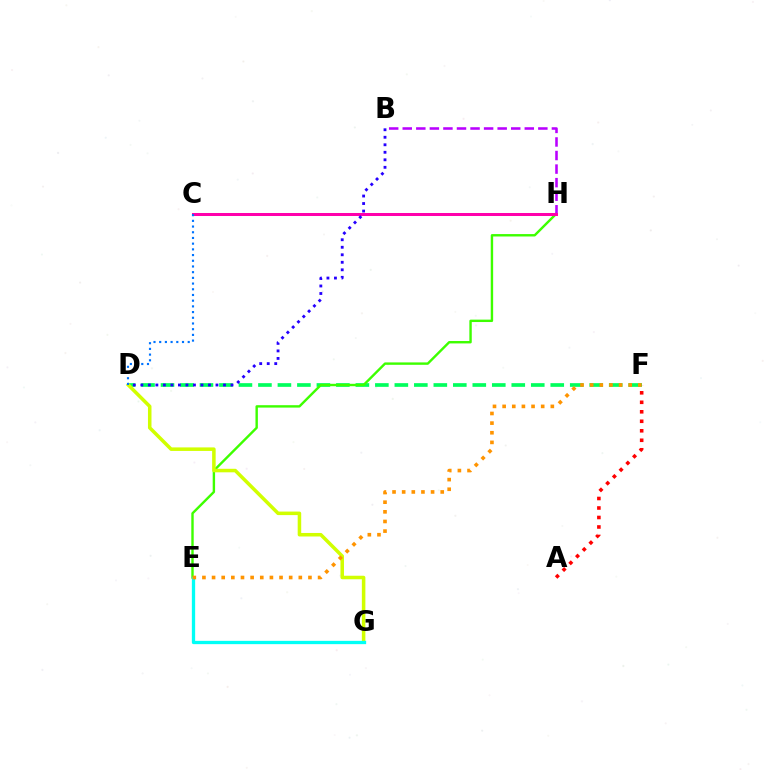{('D', 'F'): [{'color': '#00ff5c', 'line_style': 'dashed', 'thickness': 2.65}], ('E', 'H'): [{'color': '#3dff00', 'line_style': 'solid', 'thickness': 1.73}], ('A', 'F'): [{'color': '#ff0000', 'line_style': 'dotted', 'thickness': 2.58}], ('B', 'H'): [{'color': '#b900ff', 'line_style': 'dashed', 'thickness': 1.84}], ('D', 'G'): [{'color': '#d1ff00', 'line_style': 'solid', 'thickness': 2.54}], ('C', 'H'): [{'color': '#ff00ac', 'line_style': 'solid', 'thickness': 2.16}], ('C', 'D'): [{'color': '#0074ff', 'line_style': 'dotted', 'thickness': 1.55}], ('E', 'G'): [{'color': '#00fff6', 'line_style': 'solid', 'thickness': 2.37}], ('B', 'D'): [{'color': '#2500ff', 'line_style': 'dotted', 'thickness': 2.04}], ('E', 'F'): [{'color': '#ff9400', 'line_style': 'dotted', 'thickness': 2.62}]}